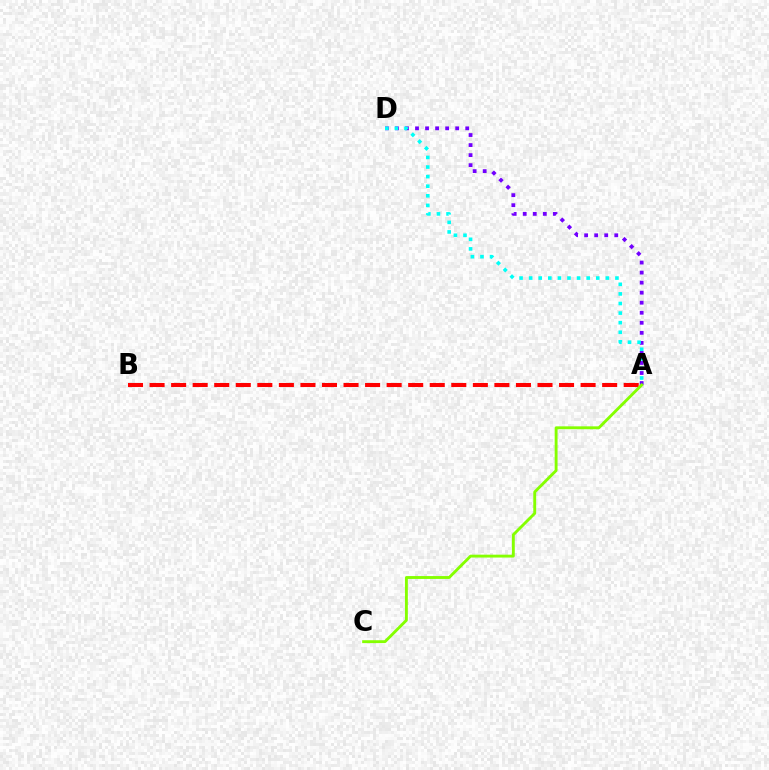{('A', 'B'): [{'color': '#ff0000', 'line_style': 'dashed', 'thickness': 2.93}], ('A', 'D'): [{'color': '#7200ff', 'line_style': 'dotted', 'thickness': 2.73}, {'color': '#00fff6', 'line_style': 'dotted', 'thickness': 2.61}], ('A', 'C'): [{'color': '#84ff00', 'line_style': 'solid', 'thickness': 2.07}]}